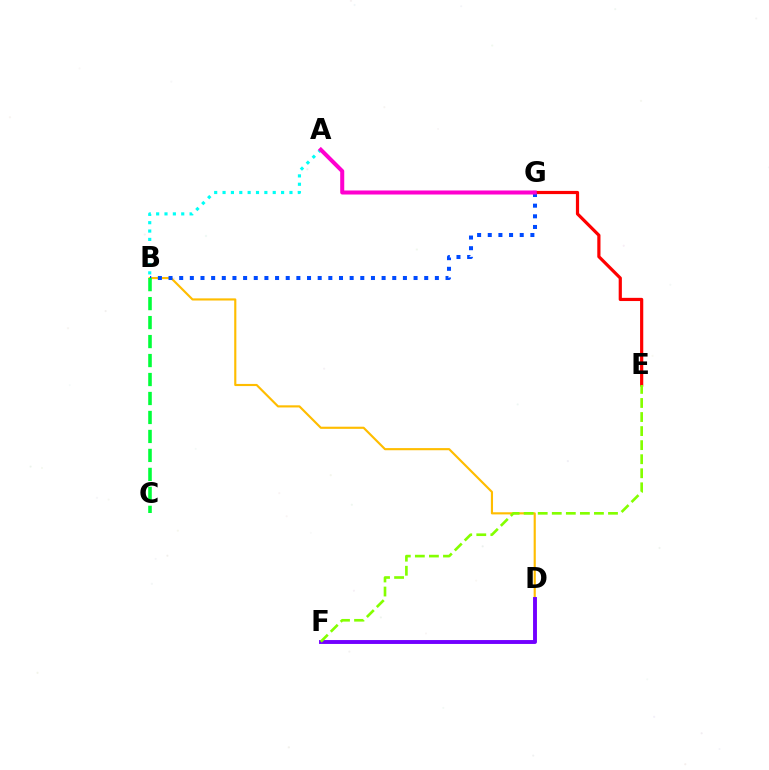{('B', 'D'): [{'color': '#ffbd00', 'line_style': 'solid', 'thickness': 1.54}], ('E', 'G'): [{'color': '#ff0000', 'line_style': 'solid', 'thickness': 2.3}], ('B', 'G'): [{'color': '#004bff', 'line_style': 'dotted', 'thickness': 2.89}], ('D', 'F'): [{'color': '#7200ff', 'line_style': 'solid', 'thickness': 2.81}], ('E', 'F'): [{'color': '#84ff00', 'line_style': 'dashed', 'thickness': 1.91}], ('B', 'C'): [{'color': '#00ff39', 'line_style': 'dashed', 'thickness': 2.58}], ('A', 'B'): [{'color': '#00fff6', 'line_style': 'dotted', 'thickness': 2.27}], ('A', 'G'): [{'color': '#ff00cf', 'line_style': 'solid', 'thickness': 2.9}]}